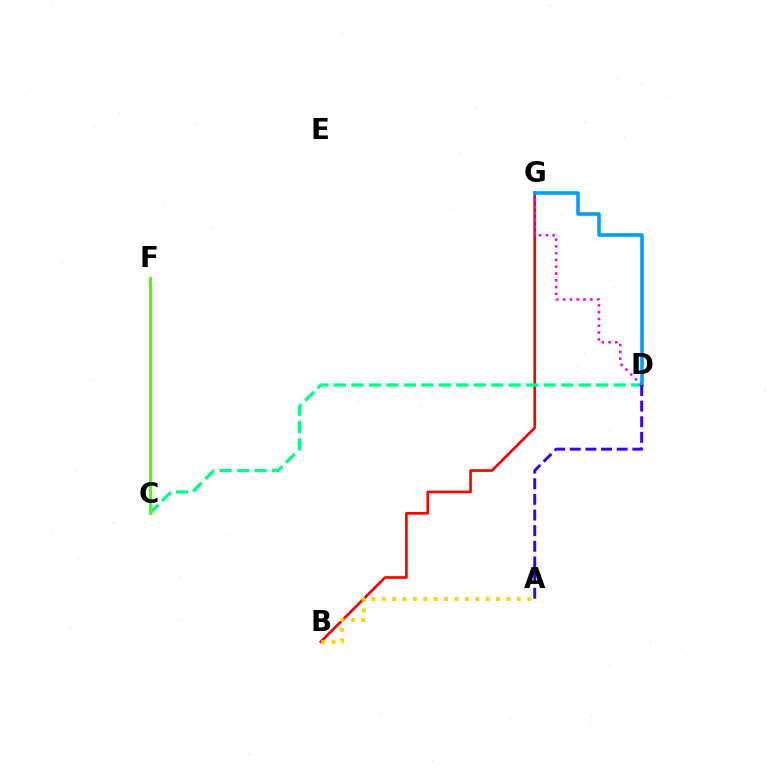{('B', 'G'): [{'color': '#ff0000', 'line_style': 'solid', 'thickness': 1.92}], ('C', 'D'): [{'color': '#00ff86', 'line_style': 'dashed', 'thickness': 2.38}], ('D', 'G'): [{'color': '#ff00ed', 'line_style': 'dotted', 'thickness': 1.84}, {'color': '#009eff', 'line_style': 'solid', 'thickness': 2.58}], ('C', 'F'): [{'color': '#4fff00', 'line_style': 'solid', 'thickness': 2.29}], ('A', 'B'): [{'color': '#ffd500', 'line_style': 'dotted', 'thickness': 2.82}], ('A', 'D'): [{'color': '#3700ff', 'line_style': 'dashed', 'thickness': 2.12}]}